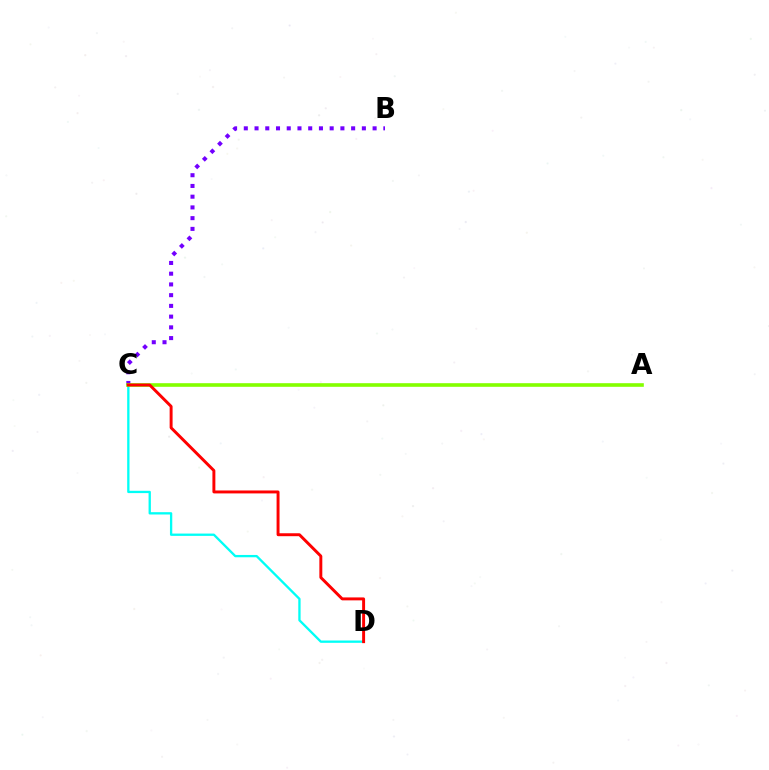{('B', 'C'): [{'color': '#7200ff', 'line_style': 'dotted', 'thickness': 2.92}], ('C', 'D'): [{'color': '#00fff6', 'line_style': 'solid', 'thickness': 1.67}, {'color': '#ff0000', 'line_style': 'solid', 'thickness': 2.12}], ('A', 'C'): [{'color': '#84ff00', 'line_style': 'solid', 'thickness': 2.6}]}